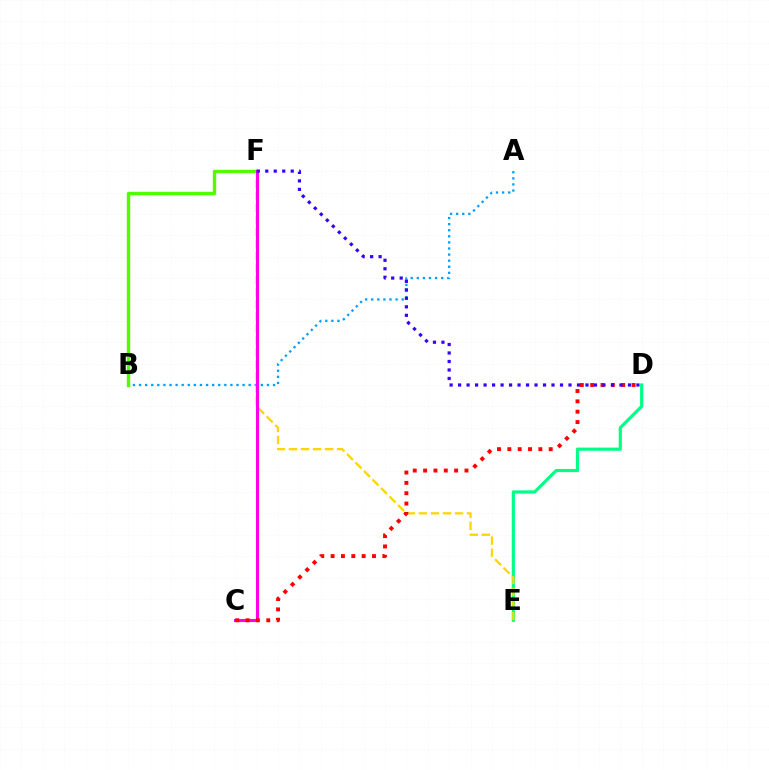{('A', 'B'): [{'color': '#009eff', 'line_style': 'dotted', 'thickness': 1.65}], ('B', 'F'): [{'color': '#4fff00', 'line_style': 'solid', 'thickness': 2.44}], ('D', 'E'): [{'color': '#00ff86', 'line_style': 'solid', 'thickness': 2.29}], ('E', 'F'): [{'color': '#ffd500', 'line_style': 'dashed', 'thickness': 1.64}], ('C', 'F'): [{'color': '#ff00ed', 'line_style': 'solid', 'thickness': 2.22}], ('C', 'D'): [{'color': '#ff0000', 'line_style': 'dotted', 'thickness': 2.81}], ('D', 'F'): [{'color': '#3700ff', 'line_style': 'dotted', 'thickness': 2.31}]}